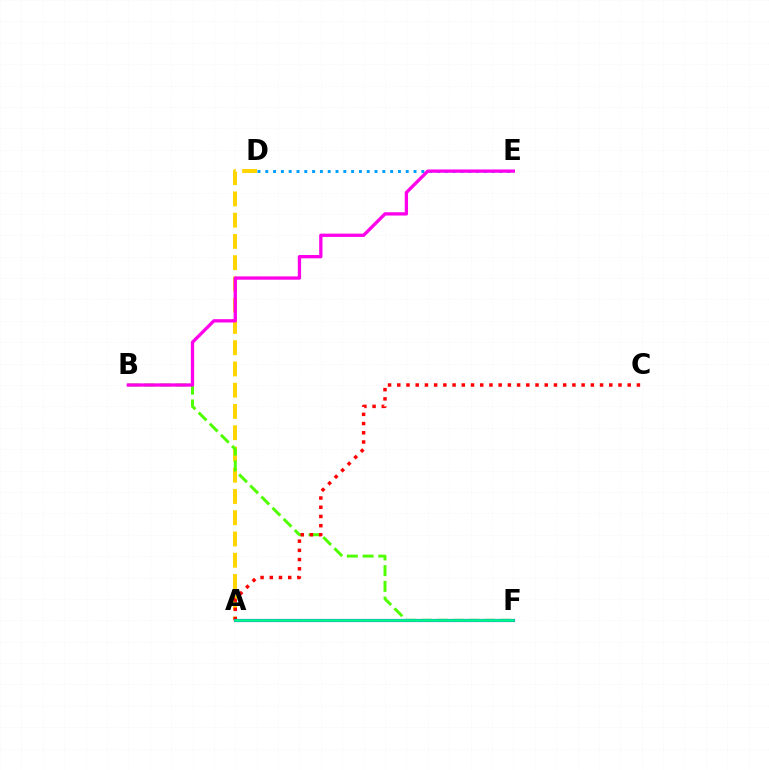{('A', 'D'): [{'color': '#ffd500', 'line_style': 'dashed', 'thickness': 2.89}], ('B', 'F'): [{'color': '#4fff00', 'line_style': 'dashed', 'thickness': 2.14}], ('A', 'C'): [{'color': '#ff0000', 'line_style': 'dotted', 'thickness': 2.5}], ('A', 'F'): [{'color': '#3700ff', 'line_style': 'solid', 'thickness': 2.25}, {'color': '#00ff86', 'line_style': 'solid', 'thickness': 1.92}], ('D', 'E'): [{'color': '#009eff', 'line_style': 'dotted', 'thickness': 2.12}], ('B', 'E'): [{'color': '#ff00ed', 'line_style': 'solid', 'thickness': 2.38}]}